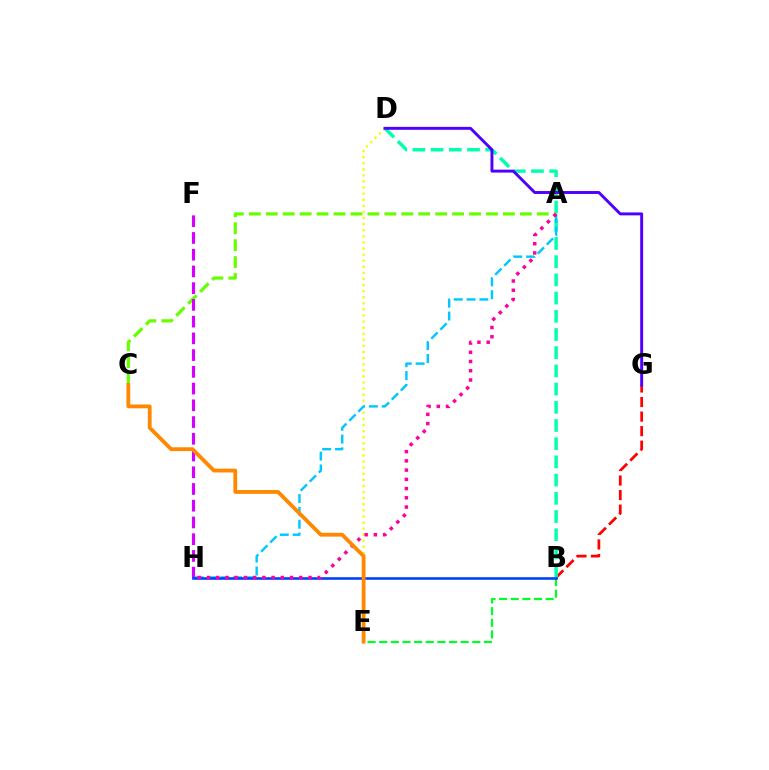{('B', 'G'): [{'color': '#ff0000', 'line_style': 'dashed', 'thickness': 1.98}], ('B', 'D'): [{'color': '#00ffaf', 'line_style': 'dashed', 'thickness': 2.47}], ('A', 'C'): [{'color': '#66ff00', 'line_style': 'dashed', 'thickness': 2.3}], ('F', 'H'): [{'color': '#d600ff', 'line_style': 'dashed', 'thickness': 2.27}], ('D', 'E'): [{'color': '#eeff00', 'line_style': 'dotted', 'thickness': 1.65}], ('A', 'H'): [{'color': '#00c7ff', 'line_style': 'dashed', 'thickness': 1.74}, {'color': '#ff00a0', 'line_style': 'dotted', 'thickness': 2.51}], ('D', 'G'): [{'color': '#4f00ff', 'line_style': 'solid', 'thickness': 2.11}], ('B', 'E'): [{'color': '#00ff27', 'line_style': 'dashed', 'thickness': 1.58}], ('B', 'H'): [{'color': '#003fff', 'line_style': 'solid', 'thickness': 1.87}], ('C', 'E'): [{'color': '#ff8800', 'line_style': 'solid', 'thickness': 2.74}]}